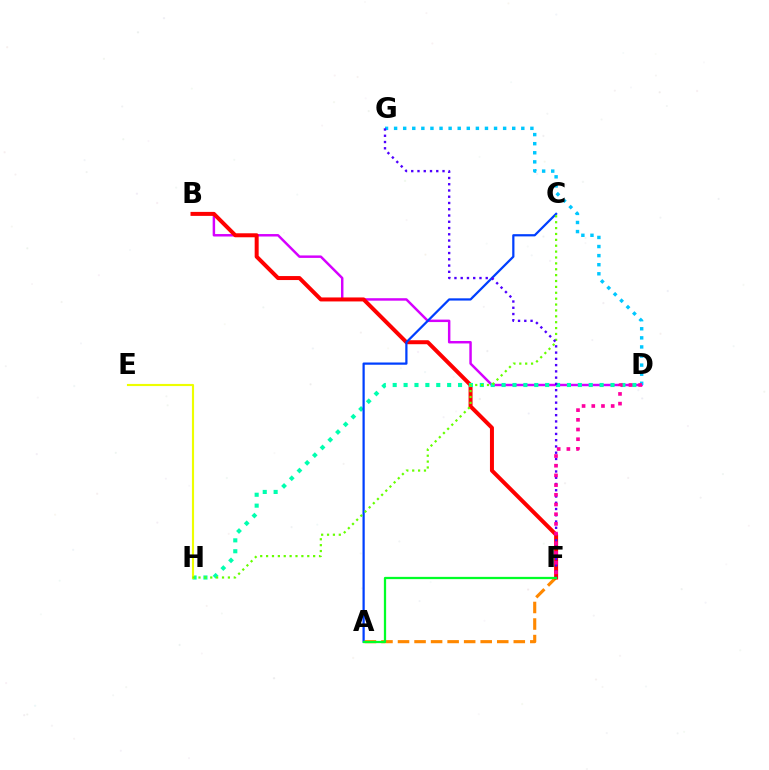{('A', 'F'): [{'color': '#ff8800', 'line_style': 'dashed', 'thickness': 2.25}, {'color': '#00ff27', 'line_style': 'solid', 'thickness': 1.63}], ('B', 'D'): [{'color': '#d600ff', 'line_style': 'solid', 'thickness': 1.77}], ('B', 'F'): [{'color': '#ff0000', 'line_style': 'solid', 'thickness': 2.87}], ('D', 'G'): [{'color': '#00c7ff', 'line_style': 'dotted', 'thickness': 2.47}], ('D', 'H'): [{'color': '#00ffaf', 'line_style': 'dotted', 'thickness': 2.96}], ('A', 'C'): [{'color': '#003fff', 'line_style': 'solid', 'thickness': 1.61}], ('E', 'H'): [{'color': '#eeff00', 'line_style': 'solid', 'thickness': 1.54}], ('C', 'H'): [{'color': '#66ff00', 'line_style': 'dotted', 'thickness': 1.6}], ('F', 'G'): [{'color': '#4f00ff', 'line_style': 'dotted', 'thickness': 1.7}], ('D', 'F'): [{'color': '#ff00a0', 'line_style': 'dotted', 'thickness': 2.64}]}